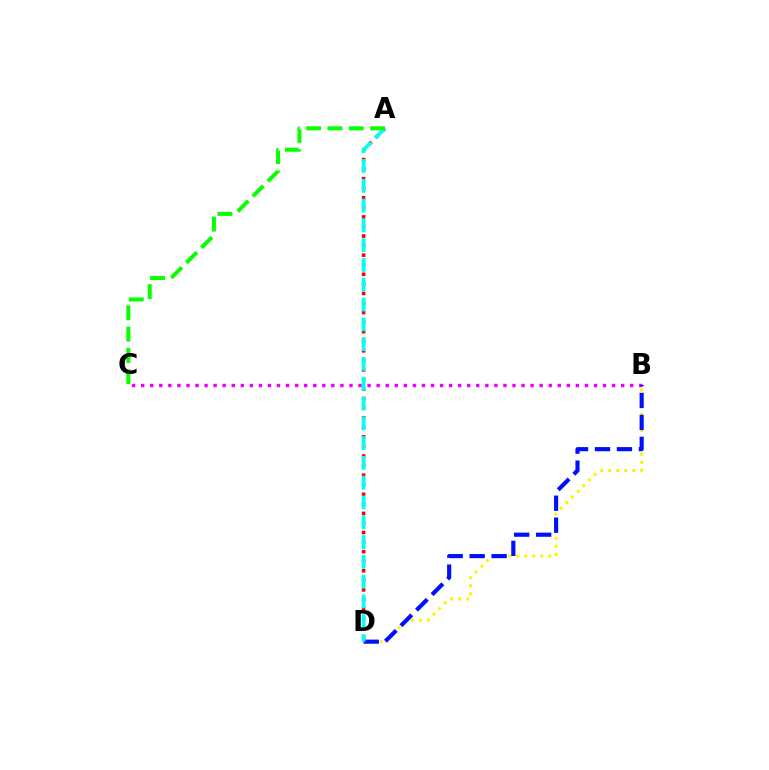{('B', 'D'): [{'color': '#fcf500', 'line_style': 'dotted', 'thickness': 2.18}, {'color': '#0010ff', 'line_style': 'dashed', 'thickness': 2.99}], ('B', 'C'): [{'color': '#ee00ff', 'line_style': 'dotted', 'thickness': 2.46}], ('A', 'D'): [{'color': '#ff0000', 'line_style': 'dotted', 'thickness': 2.6}, {'color': '#00fff6', 'line_style': 'dashed', 'thickness': 2.69}], ('A', 'C'): [{'color': '#08ff00', 'line_style': 'dashed', 'thickness': 2.9}]}